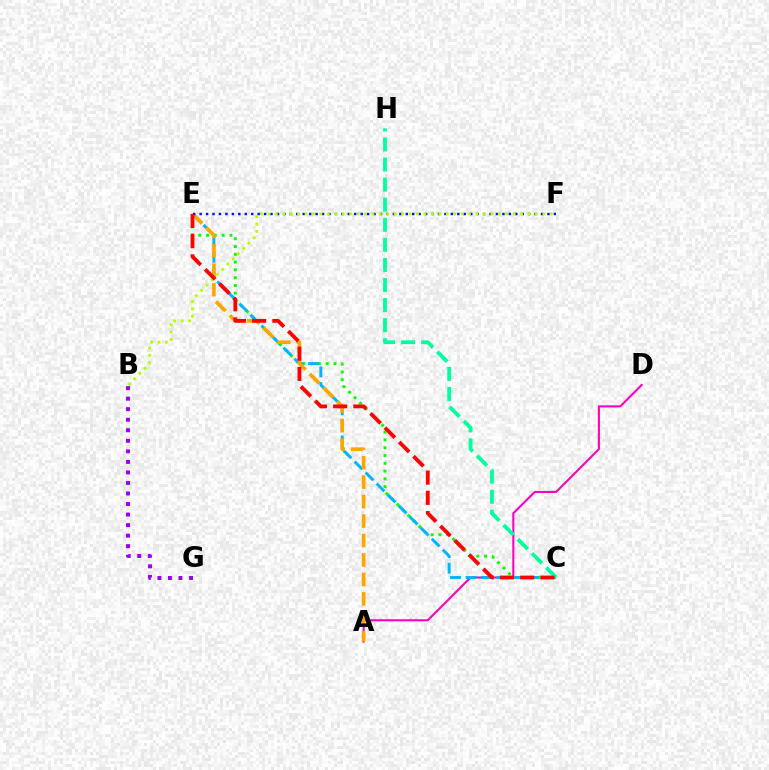{('C', 'E'): [{'color': '#08ff00', 'line_style': 'dotted', 'thickness': 2.12}, {'color': '#00b5ff', 'line_style': 'dashed', 'thickness': 2.12}, {'color': '#ff0000', 'line_style': 'dashed', 'thickness': 2.75}], ('A', 'D'): [{'color': '#ff00bd', 'line_style': 'solid', 'thickness': 1.51}], ('C', 'H'): [{'color': '#00ff9d', 'line_style': 'dashed', 'thickness': 2.73}], ('A', 'E'): [{'color': '#ffa500', 'line_style': 'dashed', 'thickness': 2.64}], ('E', 'F'): [{'color': '#0010ff', 'line_style': 'dotted', 'thickness': 1.75}], ('B', 'F'): [{'color': '#b3ff00', 'line_style': 'dotted', 'thickness': 2.02}], ('B', 'G'): [{'color': '#9b00ff', 'line_style': 'dotted', 'thickness': 2.86}]}